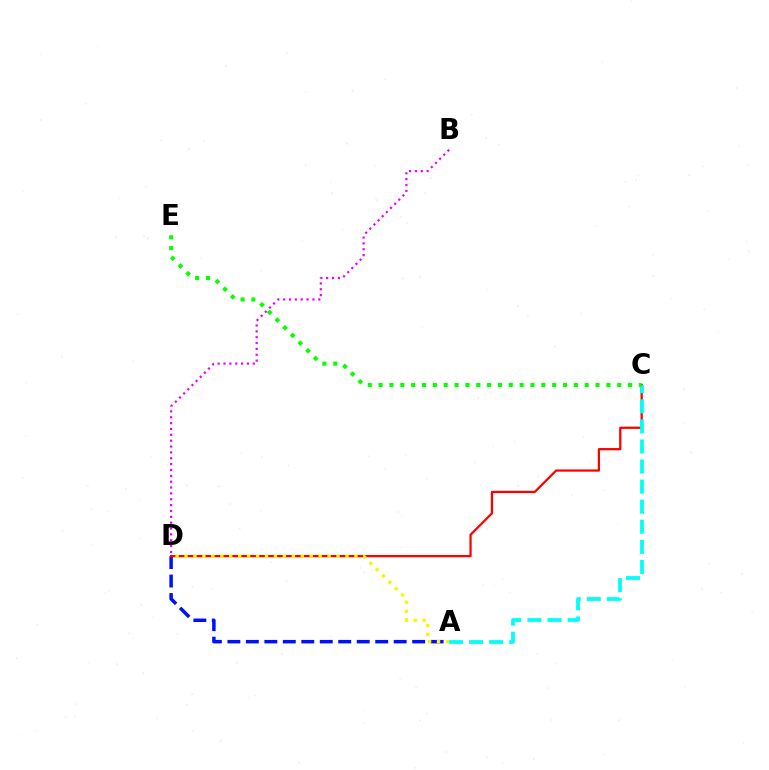{('B', 'D'): [{'color': '#ee00ff', 'line_style': 'dotted', 'thickness': 1.59}], ('A', 'D'): [{'color': '#0010ff', 'line_style': 'dashed', 'thickness': 2.51}, {'color': '#fcf500', 'line_style': 'dotted', 'thickness': 2.43}], ('C', 'D'): [{'color': '#ff0000', 'line_style': 'solid', 'thickness': 1.62}], ('A', 'C'): [{'color': '#00fff6', 'line_style': 'dashed', 'thickness': 2.73}], ('C', 'E'): [{'color': '#08ff00', 'line_style': 'dotted', 'thickness': 2.95}]}